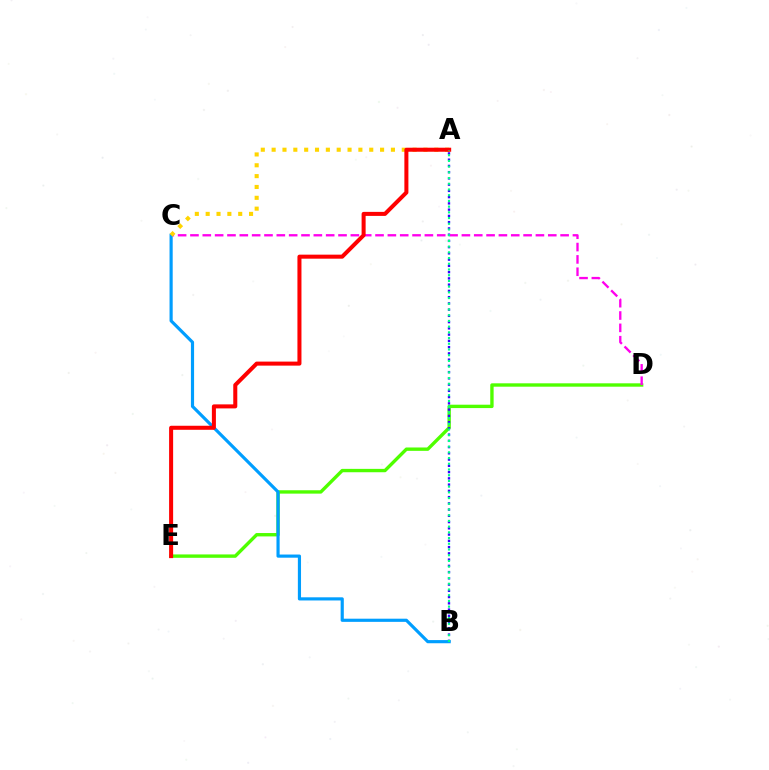{('D', 'E'): [{'color': '#4fff00', 'line_style': 'solid', 'thickness': 2.43}], ('A', 'B'): [{'color': '#3700ff', 'line_style': 'dotted', 'thickness': 1.7}, {'color': '#00ff86', 'line_style': 'dotted', 'thickness': 1.55}], ('C', 'D'): [{'color': '#ff00ed', 'line_style': 'dashed', 'thickness': 1.68}], ('B', 'C'): [{'color': '#009eff', 'line_style': 'solid', 'thickness': 2.28}], ('A', 'C'): [{'color': '#ffd500', 'line_style': 'dotted', 'thickness': 2.95}], ('A', 'E'): [{'color': '#ff0000', 'line_style': 'solid', 'thickness': 2.9}]}